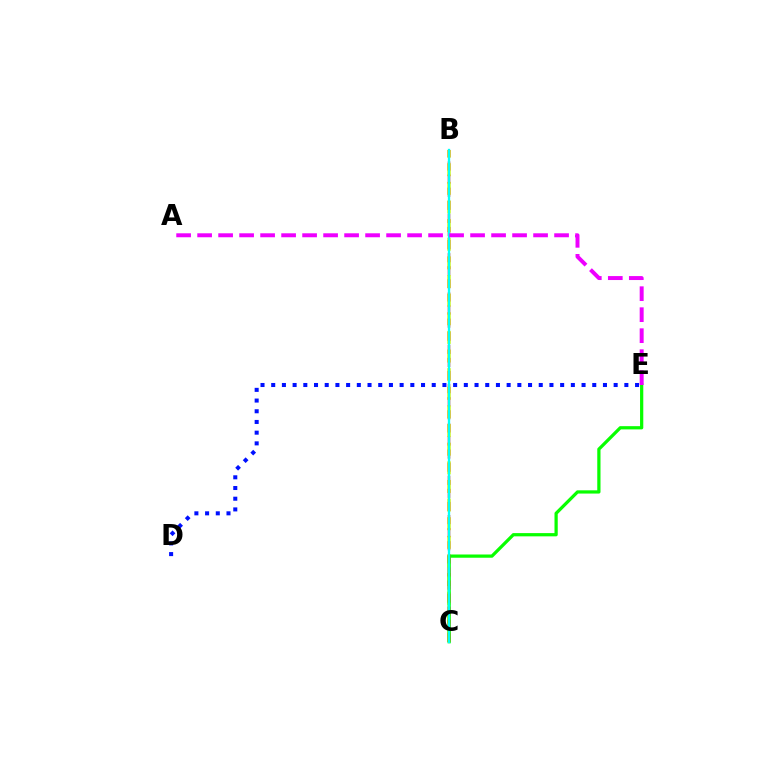{('B', 'C'): [{'color': '#fcf500', 'line_style': 'dashed', 'thickness': 2.53}, {'color': '#ff0000', 'line_style': 'dashed', 'thickness': 1.78}, {'color': '#00fff6', 'line_style': 'solid', 'thickness': 1.67}], ('C', 'E'): [{'color': '#08ff00', 'line_style': 'solid', 'thickness': 2.33}], ('D', 'E'): [{'color': '#0010ff', 'line_style': 'dotted', 'thickness': 2.91}], ('A', 'E'): [{'color': '#ee00ff', 'line_style': 'dashed', 'thickness': 2.85}]}